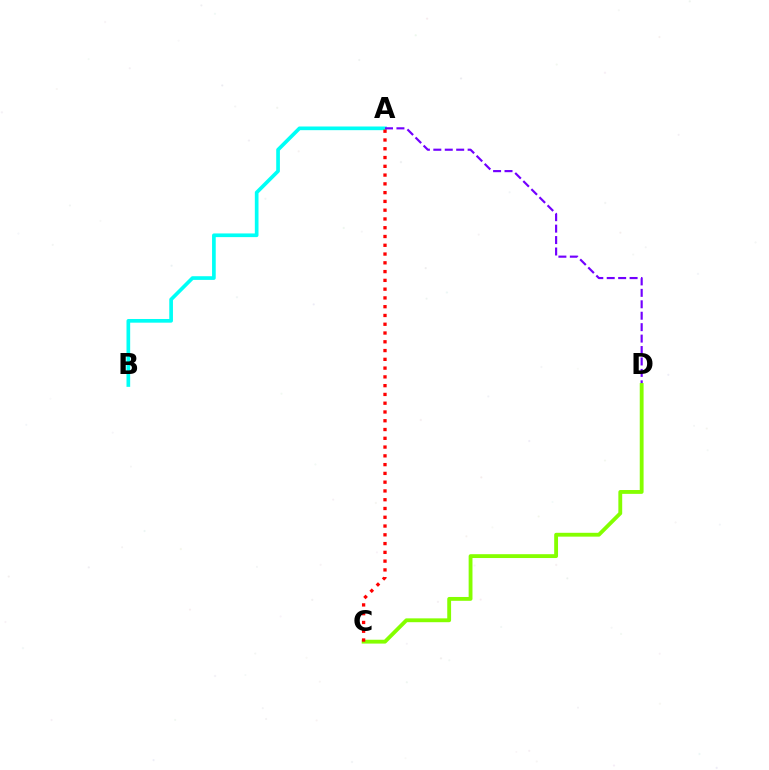{('A', 'B'): [{'color': '#00fff6', 'line_style': 'solid', 'thickness': 2.65}], ('A', 'D'): [{'color': '#7200ff', 'line_style': 'dashed', 'thickness': 1.55}], ('C', 'D'): [{'color': '#84ff00', 'line_style': 'solid', 'thickness': 2.76}], ('A', 'C'): [{'color': '#ff0000', 'line_style': 'dotted', 'thickness': 2.38}]}